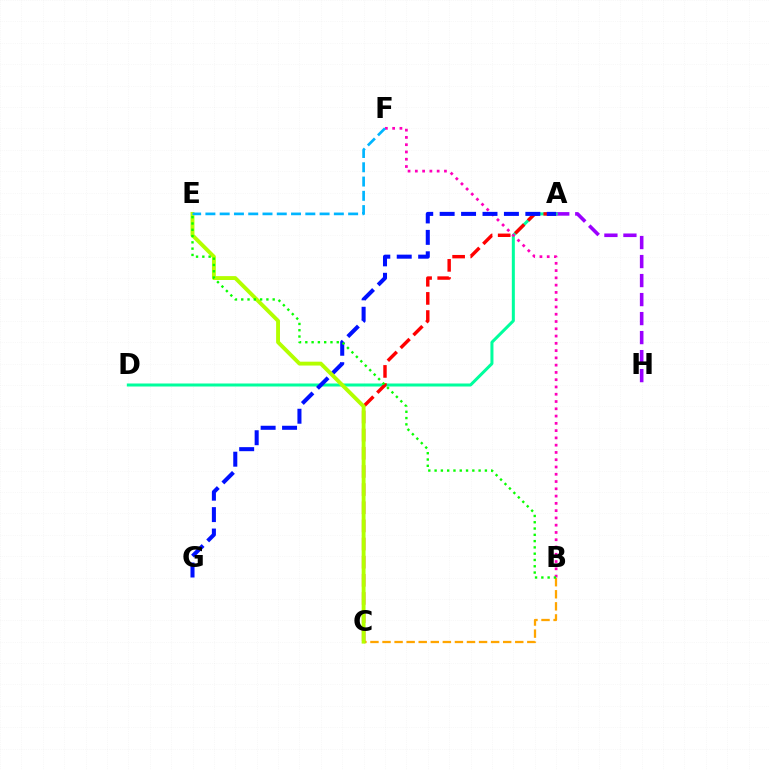{('B', 'C'): [{'color': '#ffa500', 'line_style': 'dashed', 'thickness': 1.64}], ('A', 'H'): [{'color': '#9b00ff', 'line_style': 'dashed', 'thickness': 2.58}], ('A', 'D'): [{'color': '#00ff9d', 'line_style': 'solid', 'thickness': 2.17}], ('B', 'F'): [{'color': '#ff00bd', 'line_style': 'dotted', 'thickness': 1.98}], ('A', 'C'): [{'color': '#ff0000', 'line_style': 'dashed', 'thickness': 2.47}], ('A', 'G'): [{'color': '#0010ff', 'line_style': 'dashed', 'thickness': 2.91}], ('C', 'E'): [{'color': '#b3ff00', 'line_style': 'solid', 'thickness': 2.79}], ('B', 'E'): [{'color': '#08ff00', 'line_style': 'dotted', 'thickness': 1.71}], ('E', 'F'): [{'color': '#00b5ff', 'line_style': 'dashed', 'thickness': 1.94}]}